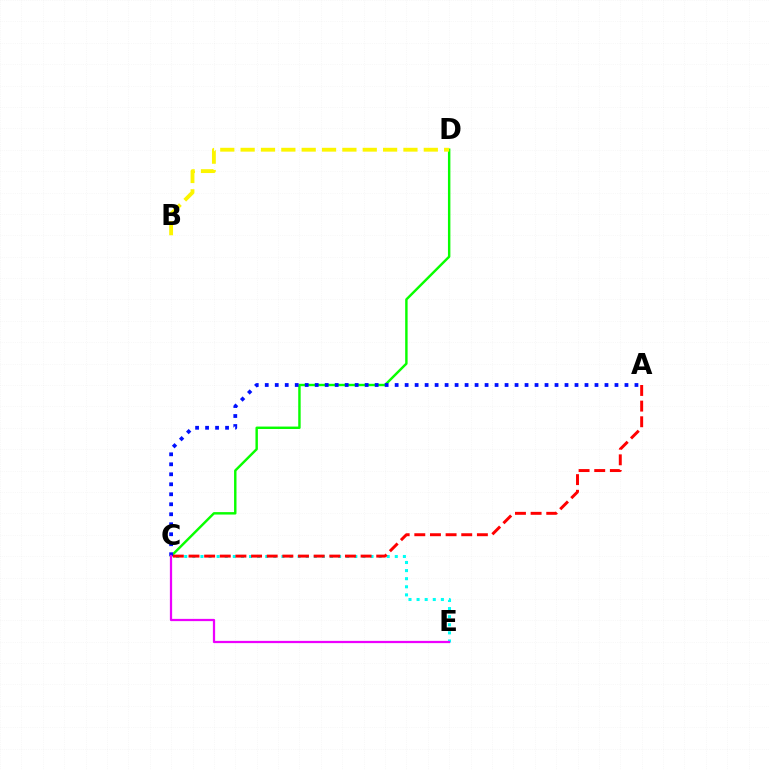{('C', 'E'): [{'color': '#00fff6', 'line_style': 'dotted', 'thickness': 2.2}, {'color': '#ee00ff', 'line_style': 'solid', 'thickness': 1.61}], ('C', 'D'): [{'color': '#08ff00', 'line_style': 'solid', 'thickness': 1.75}], ('A', 'C'): [{'color': '#0010ff', 'line_style': 'dotted', 'thickness': 2.71}, {'color': '#ff0000', 'line_style': 'dashed', 'thickness': 2.13}], ('B', 'D'): [{'color': '#fcf500', 'line_style': 'dashed', 'thickness': 2.76}]}